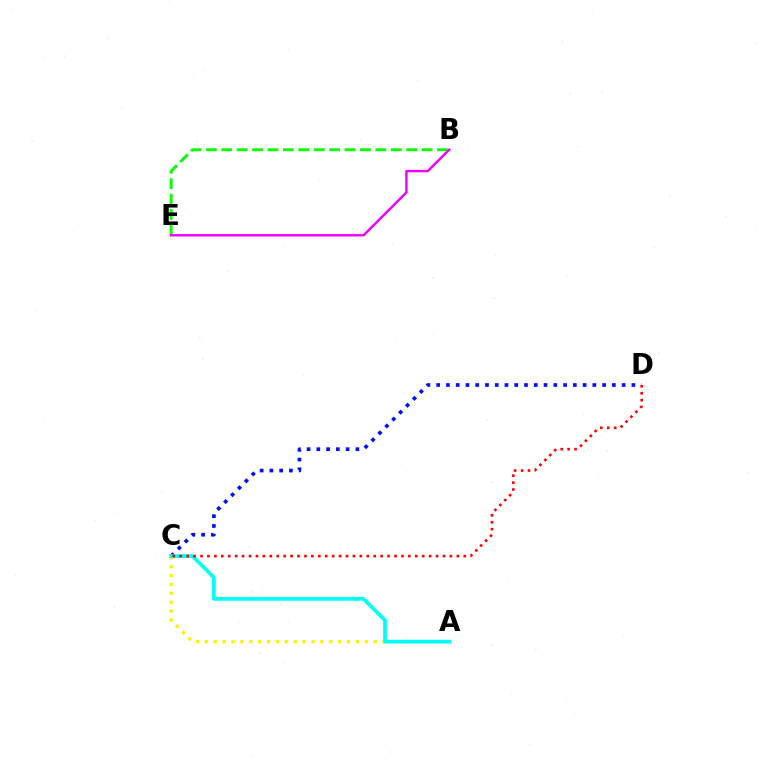{('A', 'C'): [{'color': '#fcf500', 'line_style': 'dotted', 'thickness': 2.41}, {'color': '#00fff6', 'line_style': 'solid', 'thickness': 2.67}], ('B', 'E'): [{'color': '#08ff00', 'line_style': 'dashed', 'thickness': 2.09}, {'color': '#ee00ff', 'line_style': 'solid', 'thickness': 1.75}], ('C', 'D'): [{'color': '#0010ff', 'line_style': 'dotted', 'thickness': 2.65}, {'color': '#ff0000', 'line_style': 'dotted', 'thickness': 1.88}]}